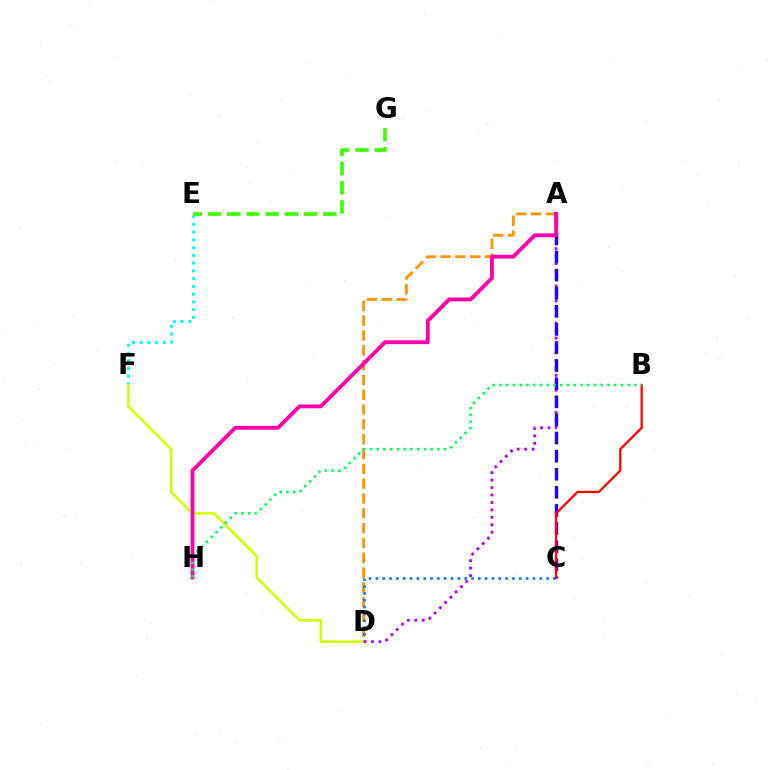{('A', 'D'): [{'color': '#ff9400', 'line_style': 'dashed', 'thickness': 2.01}, {'color': '#b900ff', 'line_style': 'dotted', 'thickness': 2.02}], ('E', 'F'): [{'color': '#00fff6', 'line_style': 'dotted', 'thickness': 2.1}], ('C', 'D'): [{'color': '#0074ff', 'line_style': 'dotted', 'thickness': 1.85}], ('E', 'G'): [{'color': '#3dff00', 'line_style': 'dashed', 'thickness': 2.61}], ('D', 'F'): [{'color': '#d1ff00', 'line_style': 'solid', 'thickness': 1.86}], ('A', 'C'): [{'color': '#2500ff', 'line_style': 'dashed', 'thickness': 2.46}], ('A', 'H'): [{'color': '#ff00ac', 'line_style': 'solid', 'thickness': 2.76}], ('B', 'C'): [{'color': '#ff0000', 'line_style': 'solid', 'thickness': 1.64}], ('B', 'H'): [{'color': '#00ff5c', 'line_style': 'dotted', 'thickness': 1.83}]}